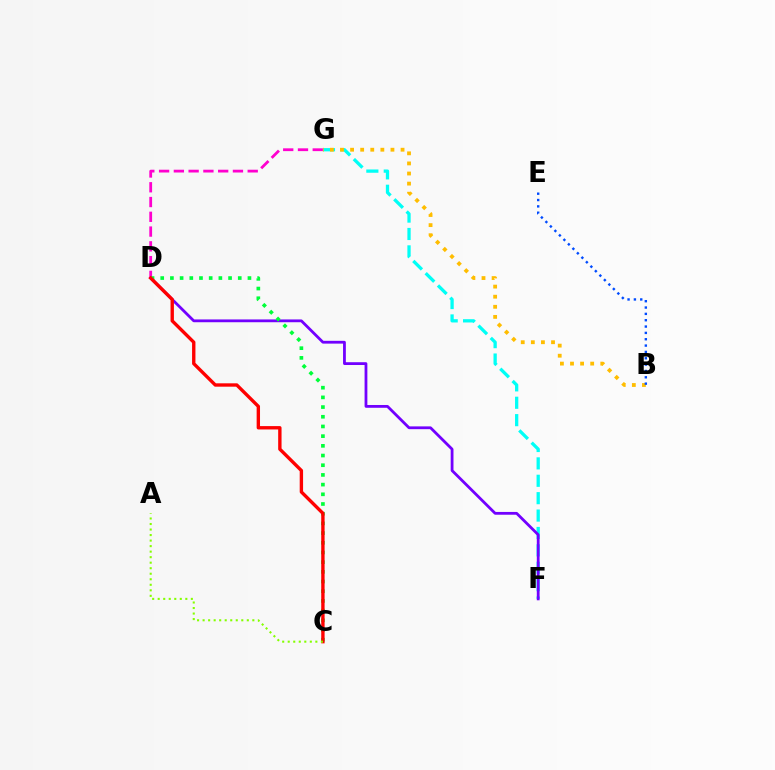{('F', 'G'): [{'color': '#00fff6', 'line_style': 'dashed', 'thickness': 2.36}], ('D', 'G'): [{'color': '#ff00cf', 'line_style': 'dashed', 'thickness': 2.01}], ('B', 'G'): [{'color': '#ffbd00', 'line_style': 'dotted', 'thickness': 2.74}], ('D', 'F'): [{'color': '#7200ff', 'line_style': 'solid', 'thickness': 2.01}], ('C', 'D'): [{'color': '#00ff39', 'line_style': 'dotted', 'thickness': 2.63}, {'color': '#ff0000', 'line_style': 'solid', 'thickness': 2.43}], ('B', 'E'): [{'color': '#004bff', 'line_style': 'dotted', 'thickness': 1.72}], ('A', 'C'): [{'color': '#84ff00', 'line_style': 'dotted', 'thickness': 1.5}]}